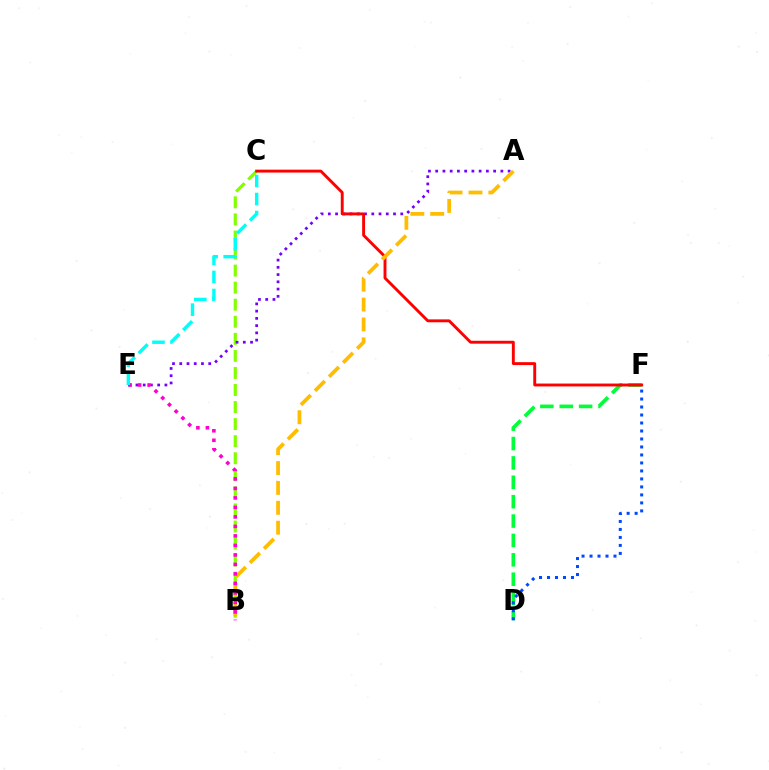{('D', 'F'): [{'color': '#00ff39', 'line_style': 'dashed', 'thickness': 2.63}, {'color': '#004bff', 'line_style': 'dotted', 'thickness': 2.17}], ('B', 'C'): [{'color': '#84ff00', 'line_style': 'dashed', 'thickness': 2.32}], ('A', 'E'): [{'color': '#7200ff', 'line_style': 'dotted', 'thickness': 1.97}], ('C', 'F'): [{'color': '#ff0000', 'line_style': 'solid', 'thickness': 2.09}], ('A', 'B'): [{'color': '#ffbd00', 'line_style': 'dashed', 'thickness': 2.7}], ('B', 'E'): [{'color': '#ff00cf', 'line_style': 'dotted', 'thickness': 2.58}], ('C', 'E'): [{'color': '#00fff6', 'line_style': 'dashed', 'thickness': 2.45}]}